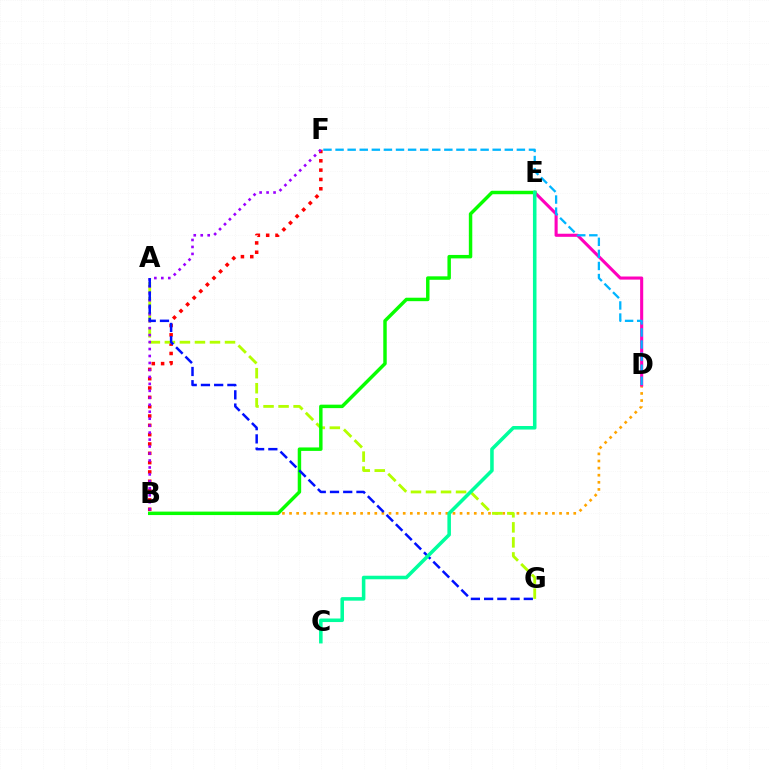{('B', 'D'): [{'color': '#ffa500', 'line_style': 'dotted', 'thickness': 1.93}], ('B', 'F'): [{'color': '#ff0000', 'line_style': 'dotted', 'thickness': 2.53}, {'color': '#9b00ff', 'line_style': 'dotted', 'thickness': 1.89}], ('A', 'G'): [{'color': '#b3ff00', 'line_style': 'dashed', 'thickness': 2.04}, {'color': '#0010ff', 'line_style': 'dashed', 'thickness': 1.8}], ('D', 'E'): [{'color': '#ff00bd', 'line_style': 'solid', 'thickness': 2.22}], ('B', 'E'): [{'color': '#08ff00', 'line_style': 'solid', 'thickness': 2.49}], ('D', 'F'): [{'color': '#00b5ff', 'line_style': 'dashed', 'thickness': 1.64}], ('C', 'E'): [{'color': '#00ff9d', 'line_style': 'solid', 'thickness': 2.56}]}